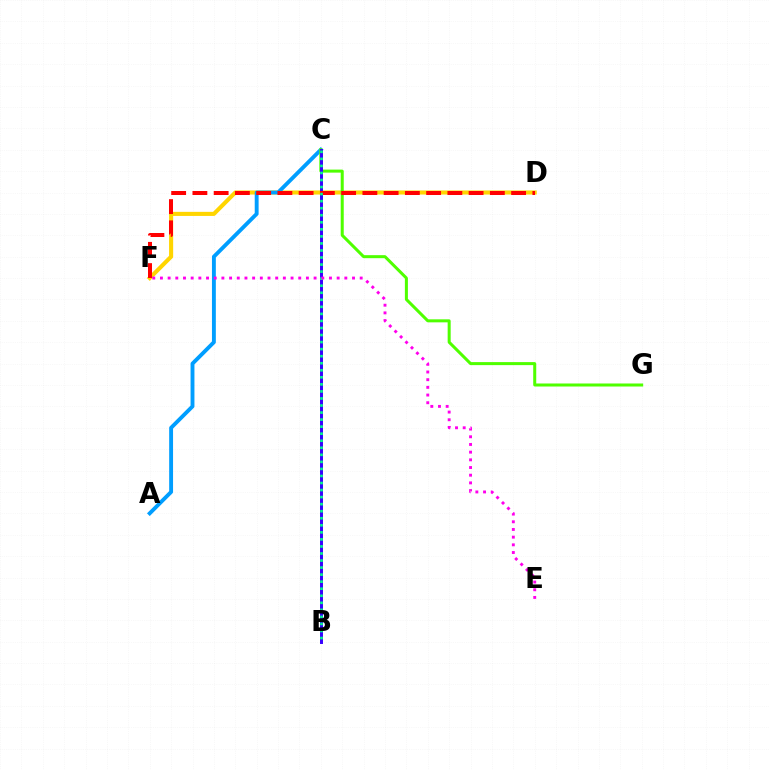{('D', 'F'): [{'color': '#ffd500', 'line_style': 'solid', 'thickness': 2.95}, {'color': '#ff0000', 'line_style': 'dashed', 'thickness': 2.89}], ('A', 'C'): [{'color': '#009eff', 'line_style': 'solid', 'thickness': 2.8}], ('C', 'G'): [{'color': '#4fff00', 'line_style': 'solid', 'thickness': 2.17}], ('B', 'C'): [{'color': '#3700ff', 'line_style': 'solid', 'thickness': 2.13}, {'color': '#00ff86', 'line_style': 'dotted', 'thickness': 1.91}], ('E', 'F'): [{'color': '#ff00ed', 'line_style': 'dotted', 'thickness': 2.09}]}